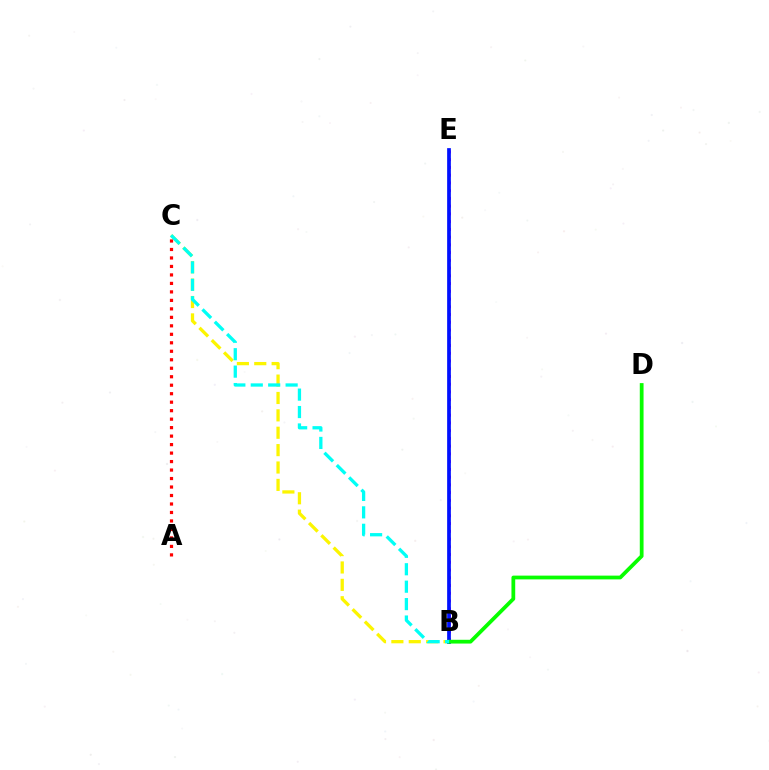{('B', 'C'): [{'color': '#fcf500', 'line_style': 'dashed', 'thickness': 2.36}, {'color': '#00fff6', 'line_style': 'dashed', 'thickness': 2.37}], ('B', 'E'): [{'color': '#ee00ff', 'line_style': 'dotted', 'thickness': 2.1}, {'color': '#0010ff', 'line_style': 'solid', 'thickness': 2.68}], ('B', 'D'): [{'color': '#08ff00', 'line_style': 'solid', 'thickness': 2.71}], ('A', 'C'): [{'color': '#ff0000', 'line_style': 'dotted', 'thickness': 2.31}]}